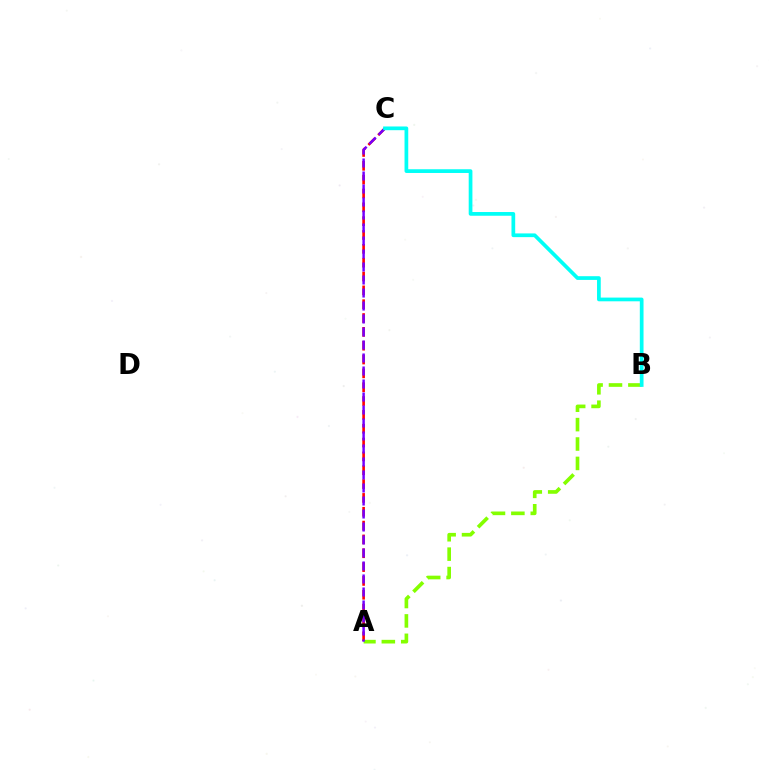{('A', 'C'): [{'color': '#ff0000', 'line_style': 'dashed', 'thickness': 1.88}, {'color': '#7200ff', 'line_style': 'dashed', 'thickness': 1.77}], ('A', 'B'): [{'color': '#84ff00', 'line_style': 'dashed', 'thickness': 2.64}], ('B', 'C'): [{'color': '#00fff6', 'line_style': 'solid', 'thickness': 2.68}]}